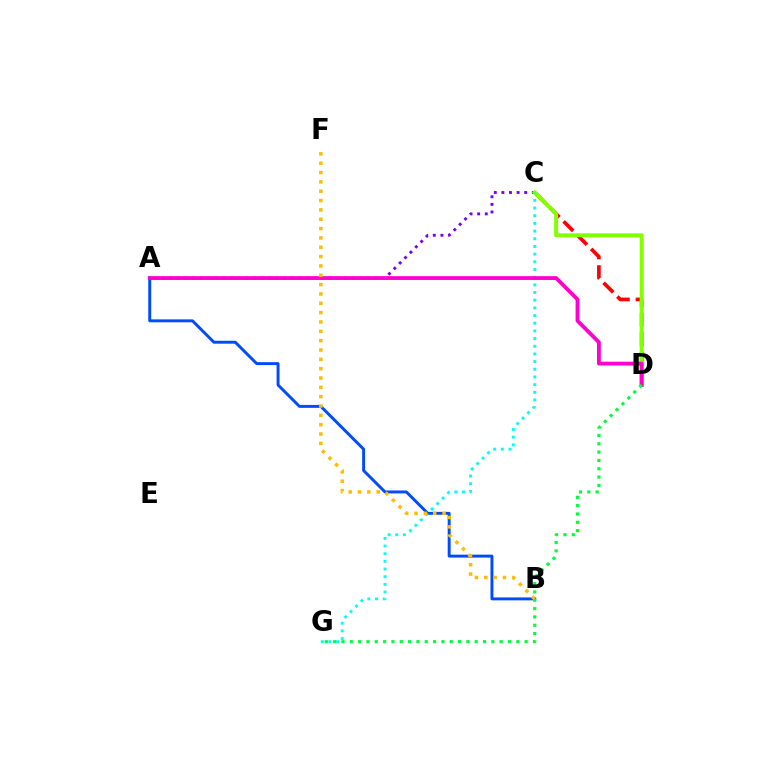{('A', 'B'): [{'color': '#004bff', 'line_style': 'solid', 'thickness': 2.11}], ('A', 'C'): [{'color': '#7200ff', 'line_style': 'dotted', 'thickness': 2.07}], ('C', 'D'): [{'color': '#ff0000', 'line_style': 'dashed', 'thickness': 2.65}, {'color': '#84ff00', 'line_style': 'solid', 'thickness': 2.87}], ('C', 'G'): [{'color': '#00fff6', 'line_style': 'dotted', 'thickness': 2.09}], ('A', 'D'): [{'color': '#ff00cf', 'line_style': 'solid', 'thickness': 2.75}], ('D', 'G'): [{'color': '#00ff39', 'line_style': 'dotted', 'thickness': 2.26}], ('B', 'F'): [{'color': '#ffbd00', 'line_style': 'dotted', 'thickness': 2.54}]}